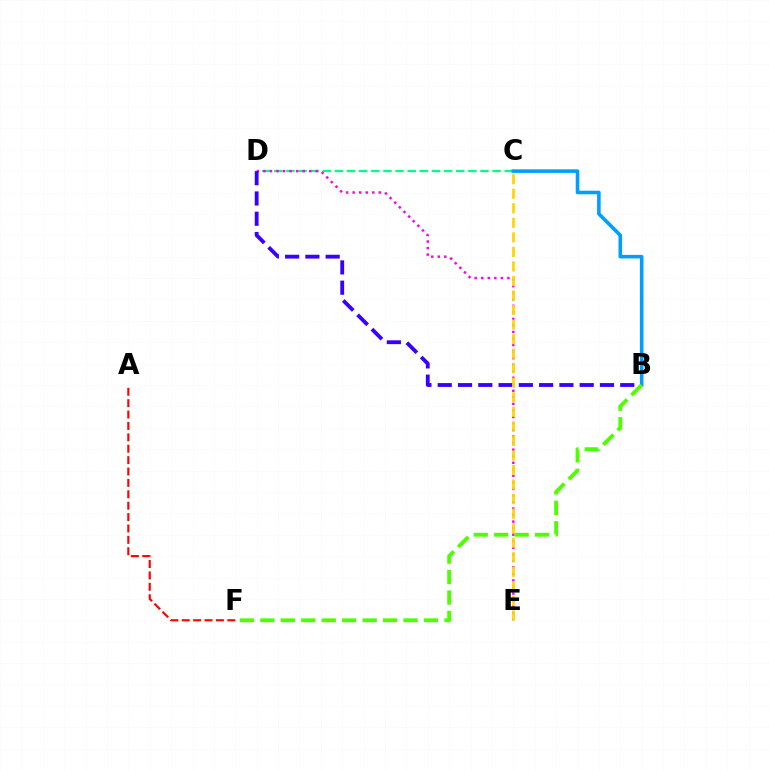{('C', 'D'): [{'color': '#00ff86', 'line_style': 'dashed', 'thickness': 1.65}], ('D', 'E'): [{'color': '#ff00ed', 'line_style': 'dotted', 'thickness': 1.78}], ('B', 'D'): [{'color': '#3700ff', 'line_style': 'dashed', 'thickness': 2.76}], ('A', 'F'): [{'color': '#ff0000', 'line_style': 'dashed', 'thickness': 1.55}], ('B', 'C'): [{'color': '#009eff', 'line_style': 'solid', 'thickness': 2.57}], ('B', 'F'): [{'color': '#4fff00', 'line_style': 'dashed', 'thickness': 2.78}], ('C', 'E'): [{'color': '#ffd500', 'line_style': 'dashed', 'thickness': 1.98}]}